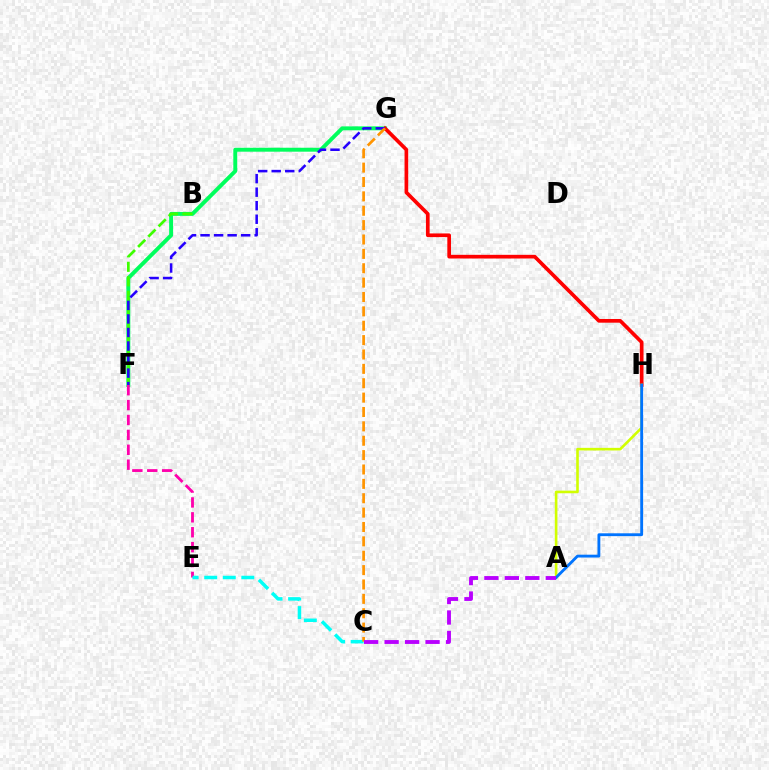{('F', 'G'): [{'color': '#00ff5c', 'line_style': 'solid', 'thickness': 2.83}, {'color': '#2500ff', 'line_style': 'dashed', 'thickness': 1.84}], ('G', 'H'): [{'color': '#ff0000', 'line_style': 'solid', 'thickness': 2.65}], ('A', 'H'): [{'color': '#d1ff00', 'line_style': 'solid', 'thickness': 1.88}, {'color': '#0074ff', 'line_style': 'solid', 'thickness': 2.05}], ('B', 'F'): [{'color': '#3dff00', 'line_style': 'dashed', 'thickness': 1.97}], ('E', 'F'): [{'color': '#ff00ac', 'line_style': 'dashed', 'thickness': 2.02}], ('C', 'E'): [{'color': '#00fff6', 'line_style': 'dashed', 'thickness': 2.52}], ('C', 'G'): [{'color': '#ff9400', 'line_style': 'dashed', 'thickness': 1.95}], ('A', 'C'): [{'color': '#b900ff', 'line_style': 'dashed', 'thickness': 2.78}]}